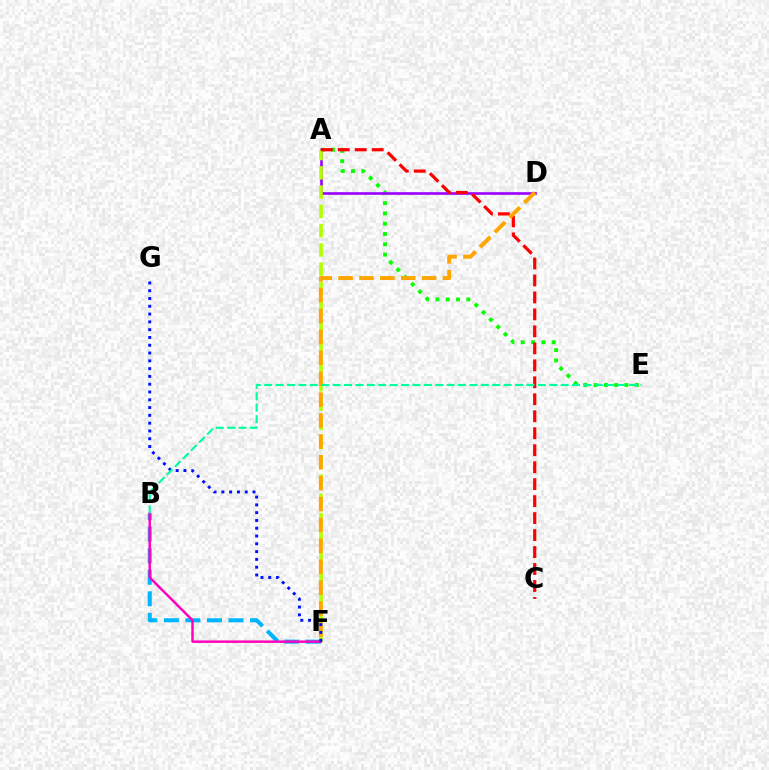{('A', 'E'): [{'color': '#08ff00', 'line_style': 'dotted', 'thickness': 2.8}], ('A', 'D'): [{'color': '#9b00ff', 'line_style': 'solid', 'thickness': 1.89}], ('A', 'F'): [{'color': '#b3ff00', 'line_style': 'dashed', 'thickness': 2.62}], ('A', 'C'): [{'color': '#ff0000', 'line_style': 'dashed', 'thickness': 2.31}], ('D', 'F'): [{'color': '#ffa500', 'line_style': 'dashed', 'thickness': 2.84}], ('B', 'F'): [{'color': '#00b5ff', 'line_style': 'dashed', 'thickness': 2.93}, {'color': '#ff00bd', 'line_style': 'solid', 'thickness': 1.77}], ('F', 'G'): [{'color': '#0010ff', 'line_style': 'dotted', 'thickness': 2.12}], ('B', 'E'): [{'color': '#00ff9d', 'line_style': 'dashed', 'thickness': 1.55}]}